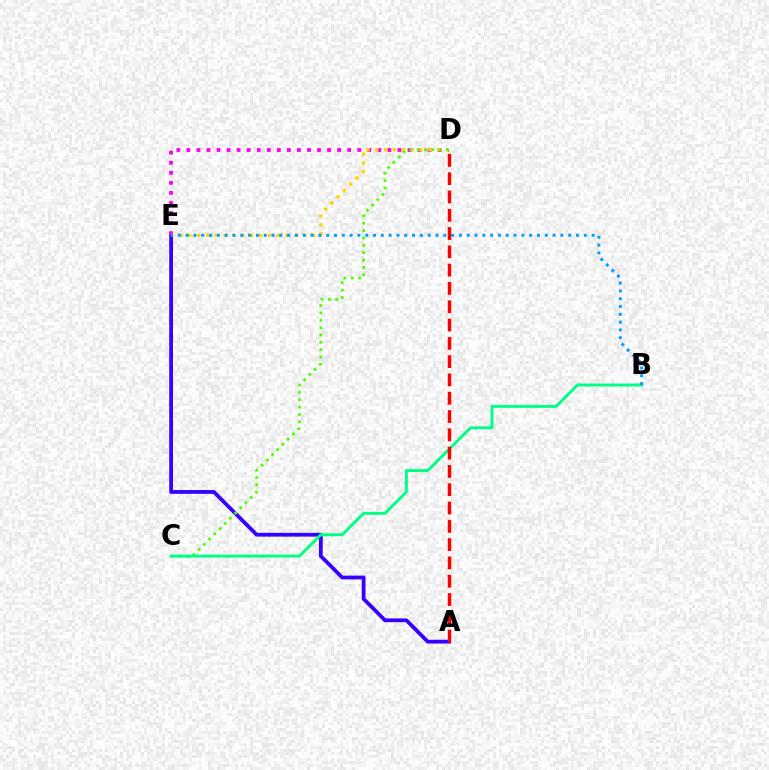{('A', 'E'): [{'color': '#3700ff', 'line_style': 'solid', 'thickness': 2.73}], ('D', 'E'): [{'color': '#ff00ed', 'line_style': 'dotted', 'thickness': 2.73}, {'color': '#ffd500', 'line_style': 'dotted', 'thickness': 2.4}], ('C', 'D'): [{'color': '#4fff00', 'line_style': 'dotted', 'thickness': 2.0}], ('B', 'C'): [{'color': '#00ff86', 'line_style': 'solid', 'thickness': 2.11}], ('B', 'E'): [{'color': '#009eff', 'line_style': 'dotted', 'thickness': 2.12}], ('A', 'D'): [{'color': '#ff0000', 'line_style': 'dashed', 'thickness': 2.49}]}